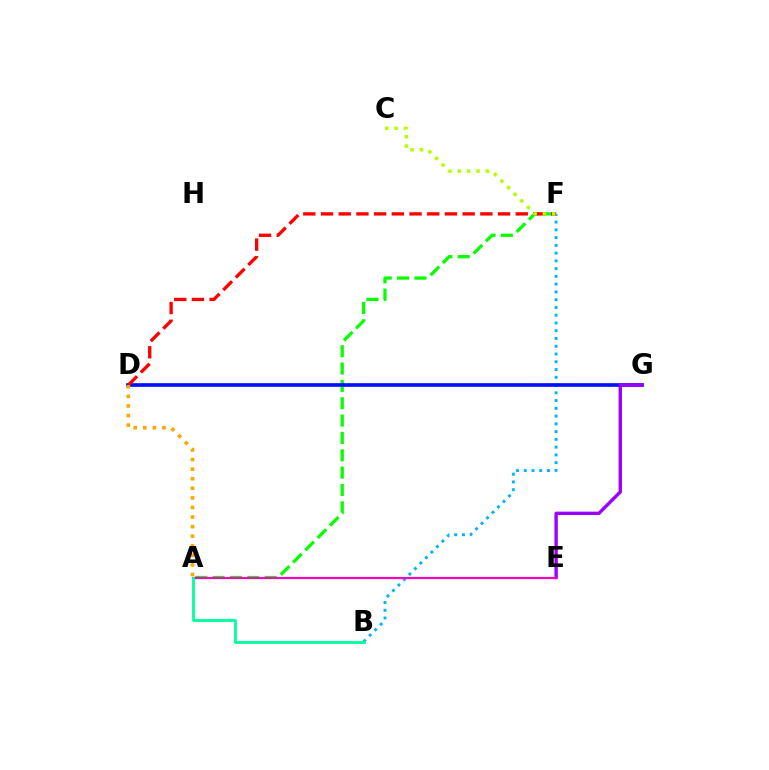{('A', 'F'): [{'color': '#08ff00', 'line_style': 'dashed', 'thickness': 2.36}], ('B', 'F'): [{'color': '#00b5ff', 'line_style': 'dotted', 'thickness': 2.11}], ('D', 'G'): [{'color': '#0010ff', 'line_style': 'solid', 'thickness': 2.64}], ('D', 'F'): [{'color': '#ff0000', 'line_style': 'dashed', 'thickness': 2.41}], ('E', 'G'): [{'color': '#9b00ff', 'line_style': 'solid', 'thickness': 2.43}], ('A', 'D'): [{'color': '#ffa500', 'line_style': 'dotted', 'thickness': 2.6}], ('C', 'F'): [{'color': '#b3ff00', 'line_style': 'dotted', 'thickness': 2.54}], ('A', 'E'): [{'color': '#ff00bd', 'line_style': 'solid', 'thickness': 1.55}], ('A', 'B'): [{'color': '#00ff9d', 'line_style': 'solid', 'thickness': 2.04}]}